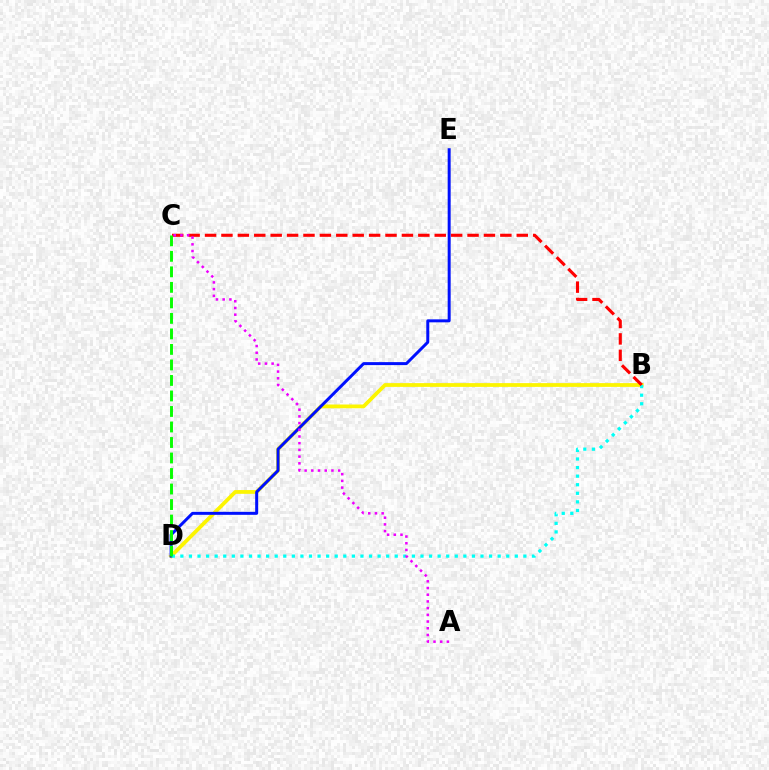{('B', 'D'): [{'color': '#fcf500', 'line_style': 'solid', 'thickness': 2.71}, {'color': '#00fff6', 'line_style': 'dotted', 'thickness': 2.33}], ('D', 'E'): [{'color': '#0010ff', 'line_style': 'solid', 'thickness': 2.14}], ('B', 'C'): [{'color': '#ff0000', 'line_style': 'dashed', 'thickness': 2.23}], ('C', 'D'): [{'color': '#08ff00', 'line_style': 'dashed', 'thickness': 2.11}], ('A', 'C'): [{'color': '#ee00ff', 'line_style': 'dotted', 'thickness': 1.82}]}